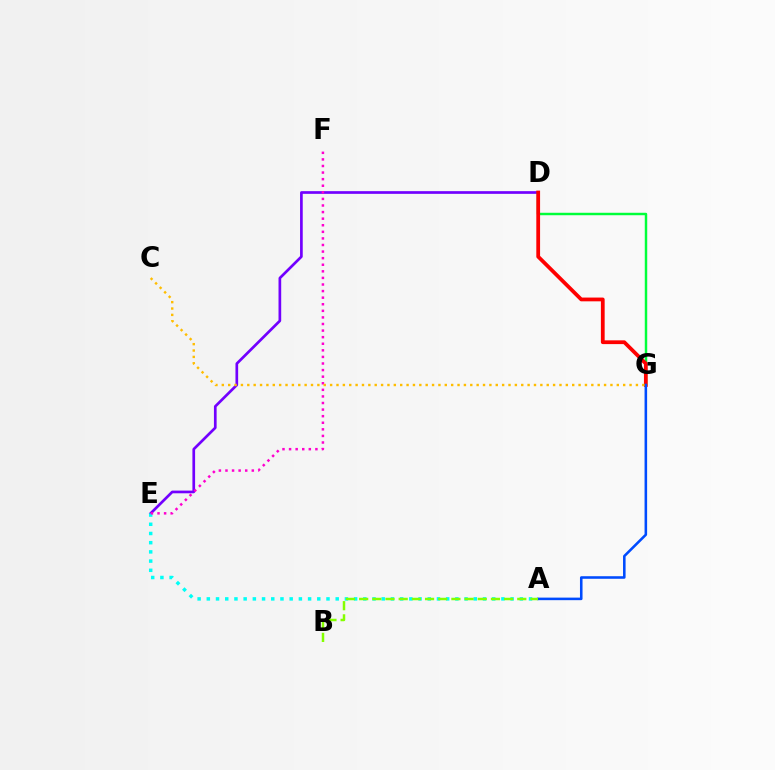{('D', 'E'): [{'color': '#7200ff', 'line_style': 'solid', 'thickness': 1.94}], ('D', 'G'): [{'color': '#00ff39', 'line_style': 'solid', 'thickness': 1.77}, {'color': '#ff0000', 'line_style': 'solid', 'thickness': 2.71}], ('A', 'E'): [{'color': '#00fff6', 'line_style': 'dotted', 'thickness': 2.5}], ('A', 'G'): [{'color': '#004bff', 'line_style': 'solid', 'thickness': 1.84}], ('E', 'F'): [{'color': '#ff00cf', 'line_style': 'dotted', 'thickness': 1.79}], ('C', 'G'): [{'color': '#ffbd00', 'line_style': 'dotted', 'thickness': 1.73}], ('A', 'B'): [{'color': '#84ff00', 'line_style': 'dashed', 'thickness': 1.79}]}